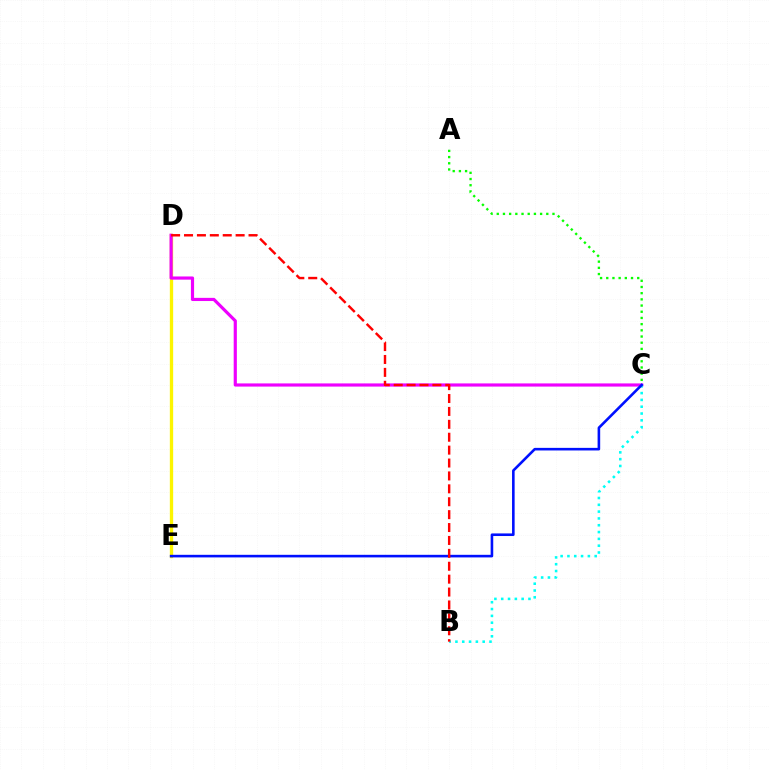{('A', 'C'): [{'color': '#08ff00', 'line_style': 'dotted', 'thickness': 1.68}], ('D', 'E'): [{'color': '#fcf500', 'line_style': 'solid', 'thickness': 2.39}], ('C', 'D'): [{'color': '#ee00ff', 'line_style': 'solid', 'thickness': 2.28}], ('B', 'C'): [{'color': '#00fff6', 'line_style': 'dotted', 'thickness': 1.85}], ('C', 'E'): [{'color': '#0010ff', 'line_style': 'solid', 'thickness': 1.87}], ('B', 'D'): [{'color': '#ff0000', 'line_style': 'dashed', 'thickness': 1.75}]}